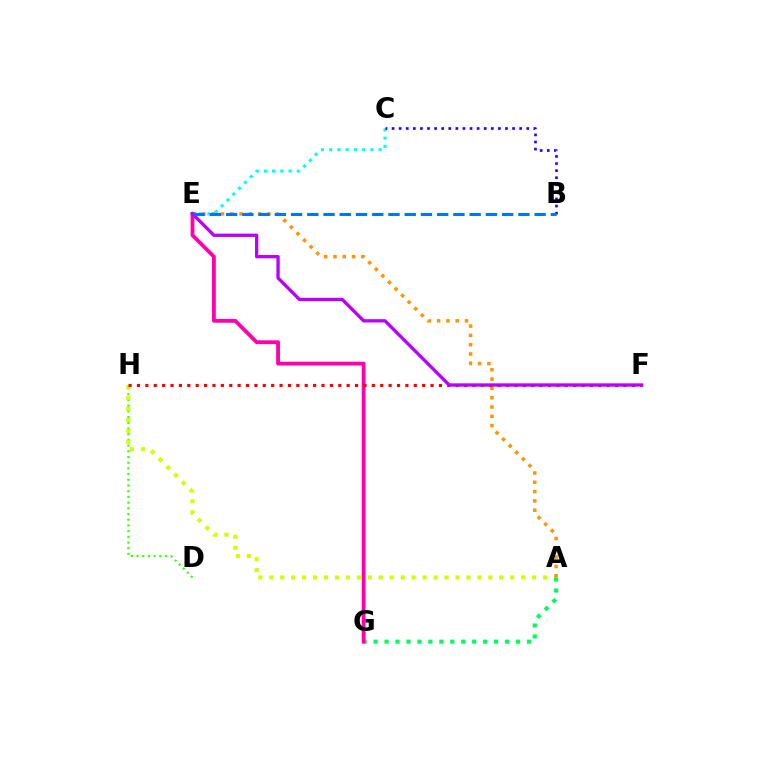{('C', 'E'): [{'color': '#00fff6', 'line_style': 'dotted', 'thickness': 2.24}], ('D', 'H'): [{'color': '#3dff00', 'line_style': 'dotted', 'thickness': 1.55}], ('A', 'H'): [{'color': '#d1ff00', 'line_style': 'dotted', 'thickness': 2.98}], ('A', 'G'): [{'color': '#00ff5c', 'line_style': 'dotted', 'thickness': 2.98}], ('A', 'E'): [{'color': '#ff9400', 'line_style': 'dotted', 'thickness': 2.53}], ('E', 'G'): [{'color': '#ff00ac', 'line_style': 'solid', 'thickness': 2.75}], ('F', 'H'): [{'color': '#ff0000', 'line_style': 'dotted', 'thickness': 2.28}], ('E', 'F'): [{'color': '#b900ff', 'line_style': 'solid', 'thickness': 2.38}], ('B', 'C'): [{'color': '#2500ff', 'line_style': 'dotted', 'thickness': 1.93}], ('B', 'E'): [{'color': '#0074ff', 'line_style': 'dashed', 'thickness': 2.21}]}